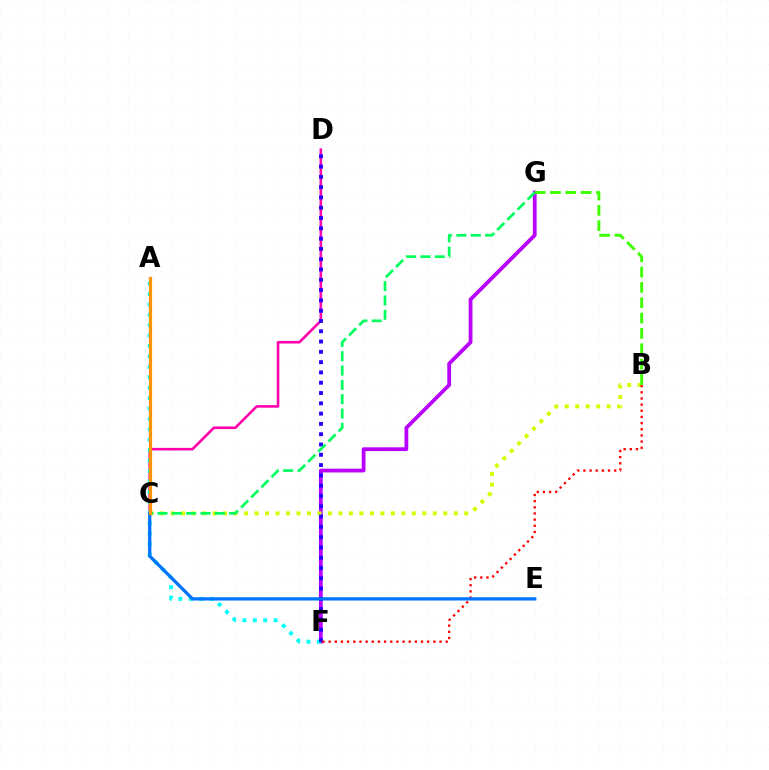{('C', 'D'): [{'color': '#ff00ac', 'line_style': 'solid', 'thickness': 1.87}], ('F', 'G'): [{'color': '#b900ff', 'line_style': 'solid', 'thickness': 2.72}], ('B', 'C'): [{'color': '#d1ff00', 'line_style': 'dotted', 'thickness': 2.85}], ('A', 'F'): [{'color': '#00fff6', 'line_style': 'dotted', 'thickness': 2.83}], ('D', 'F'): [{'color': '#2500ff', 'line_style': 'dotted', 'thickness': 2.8}], ('B', 'F'): [{'color': '#ff0000', 'line_style': 'dotted', 'thickness': 1.67}], ('B', 'G'): [{'color': '#3dff00', 'line_style': 'dashed', 'thickness': 2.08}], ('C', 'E'): [{'color': '#0074ff', 'line_style': 'solid', 'thickness': 2.35}], ('C', 'G'): [{'color': '#00ff5c', 'line_style': 'dashed', 'thickness': 1.95}], ('A', 'C'): [{'color': '#ff9400', 'line_style': 'solid', 'thickness': 2.33}]}